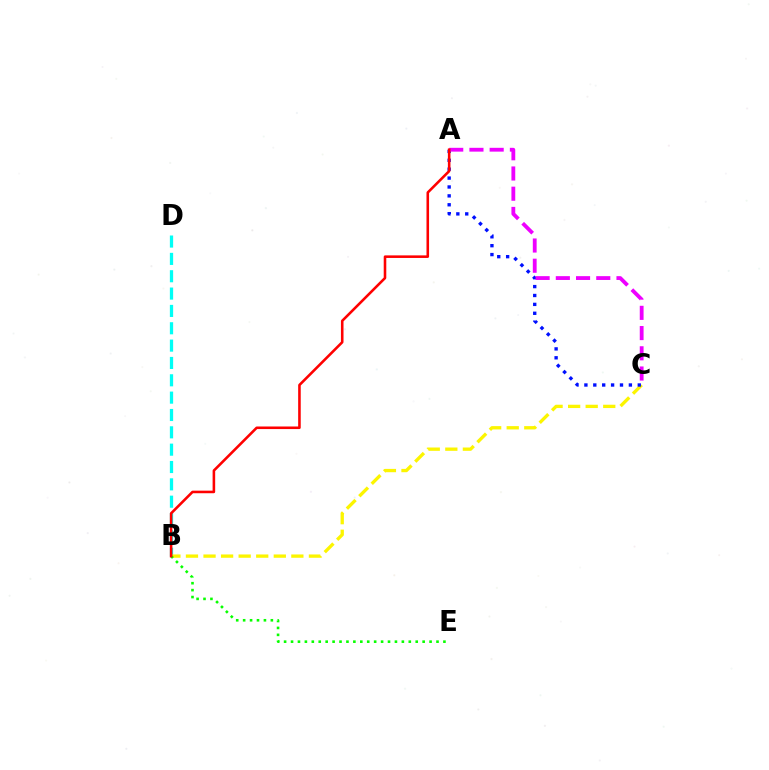{('B', 'D'): [{'color': '#00fff6', 'line_style': 'dashed', 'thickness': 2.36}], ('B', 'C'): [{'color': '#fcf500', 'line_style': 'dashed', 'thickness': 2.39}], ('B', 'E'): [{'color': '#08ff00', 'line_style': 'dotted', 'thickness': 1.88}], ('A', 'C'): [{'color': '#0010ff', 'line_style': 'dotted', 'thickness': 2.42}, {'color': '#ee00ff', 'line_style': 'dashed', 'thickness': 2.75}], ('A', 'B'): [{'color': '#ff0000', 'line_style': 'solid', 'thickness': 1.85}]}